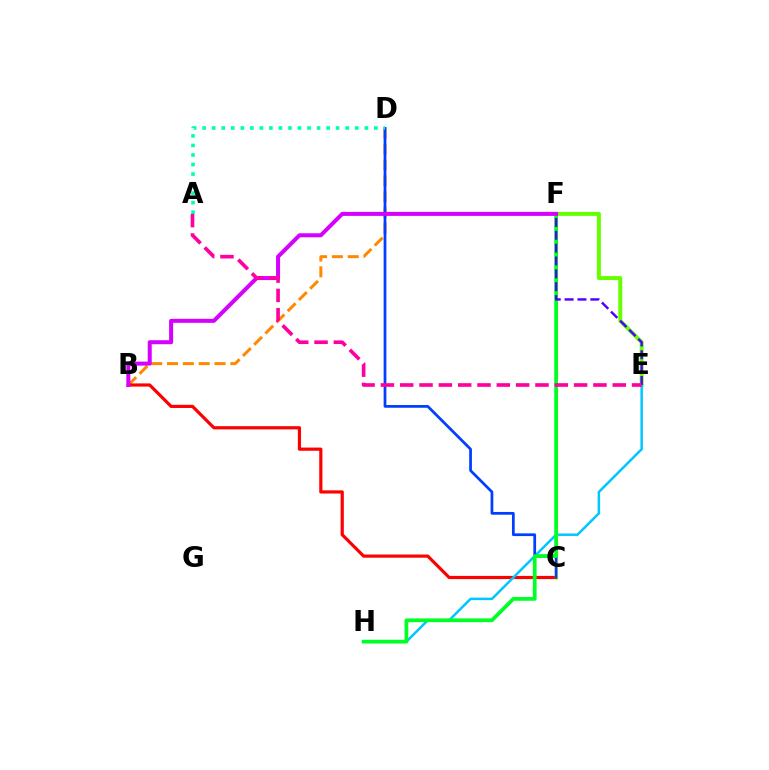{('B', 'D'): [{'color': '#ff8800', 'line_style': 'dashed', 'thickness': 2.15}], ('B', 'C'): [{'color': '#ff0000', 'line_style': 'solid', 'thickness': 2.29}], ('E', 'F'): [{'color': '#66ff00', 'line_style': 'solid', 'thickness': 2.85}, {'color': '#4f00ff', 'line_style': 'dashed', 'thickness': 1.75}], ('E', 'H'): [{'color': '#00c7ff', 'line_style': 'solid', 'thickness': 1.79}], ('C', 'F'): [{'color': '#eeff00', 'line_style': 'solid', 'thickness': 2.38}], ('C', 'D'): [{'color': '#003fff', 'line_style': 'solid', 'thickness': 1.97}], ('F', 'H'): [{'color': '#00ff27', 'line_style': 'solid', 'thickness': 2.7}], ('B', 'F'): [{'color': '#d600ff', 'line_style': 'solid', 'thickness': 2.89}], ('A', 'D'): [{'color': '#00ffaf', 'line_style': 'dotted', 'thickness': 2.59}], ('A', 'E'): [{'color': '#ff00a0', 'line_style': 'dashed', 'thickness': 2.62}]}